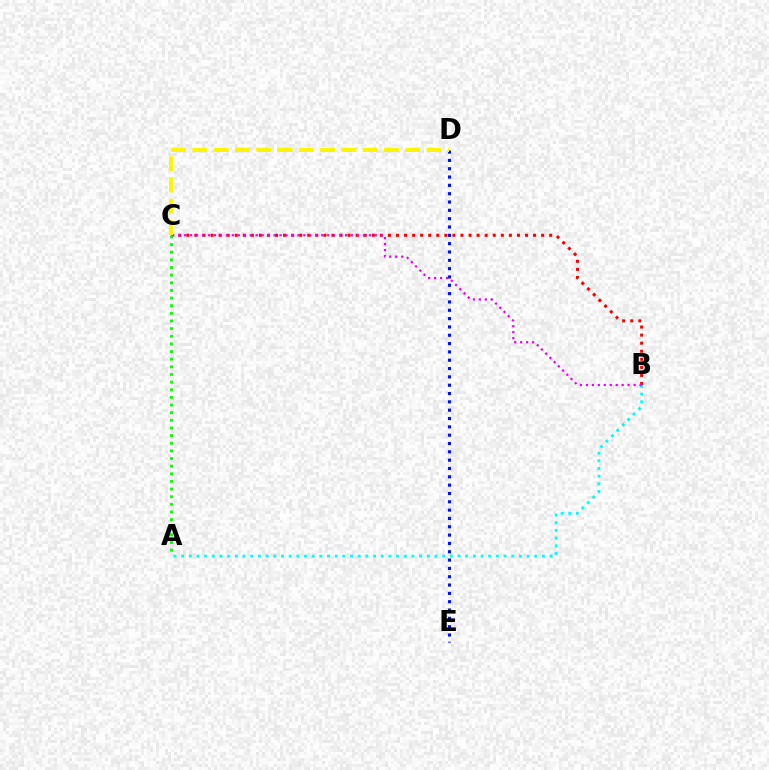{('B', 'C'): [{'color': '#ff0000', 'line_style': 'dotted', 'thickness': 2.19}, {'color': '#ee00ff', 'line_style': 'dotted', 'thickness': 1.62}], ('D', 'E'): [{'color': '#0010ff', 'line_style': 'dotted', 'thickness': 2.26}], ('A', 'C'): [{'color': '#08ff00', 'line_style': 'dotted', 'thickness': 2.08}], ('A', 'B'): [{'color': '#00fff6', 'line_style': 'dotted', 'thickness': 2.09}], ('C', 'D'): [{'color': '#fcf500', 'line_style': 'dashed', 'thickness': 2.89}]}